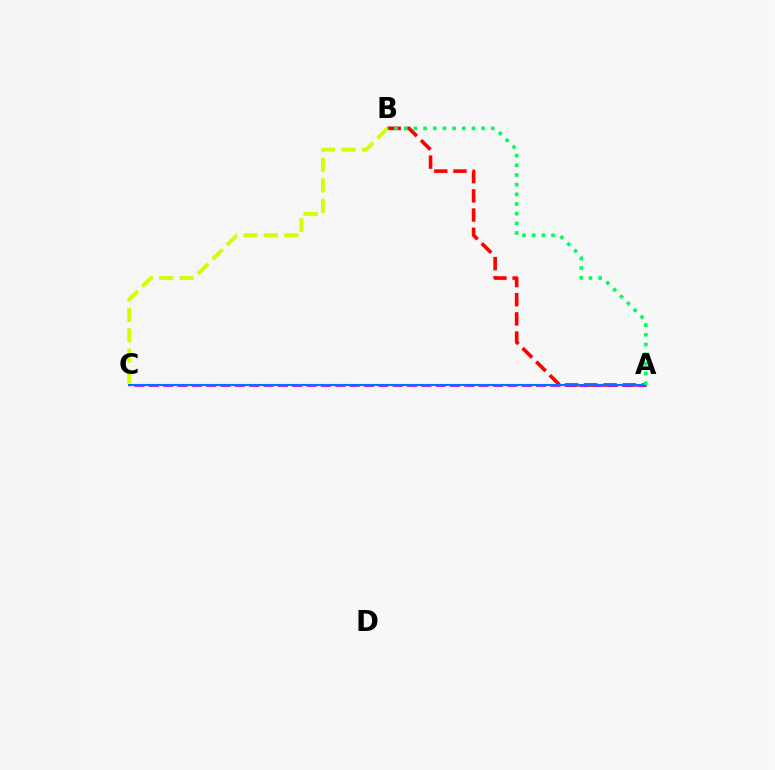{('A', 'B'): [{'color': '#ff0000', 'line_style': 'dashed', 'thickness': 2.61}, {'color': '#00ff5c', 'line_style': 'dotted', 'thickness': 2.63}], ('A', 'C'): [{'color': '#b900ff', 'line_style': 'dashed', 'thickness': 1.95}, {'color': '#0074ff', 'line_style': 'solid', 'thickness': 1.51}], ('B', 'C'): [{'color': '#d1ff00', 'line_style': 'dashed', 'thickness': 2.77}]}